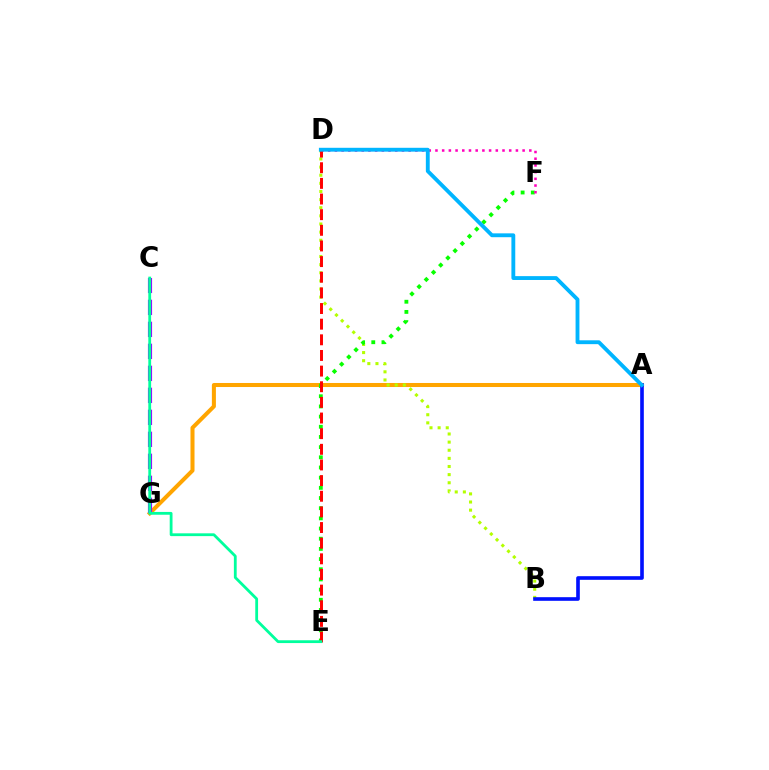{('A', 'G'): [{'color': '#ffa500', 'line_style': 'solid', 'thickness': 2.9}], ('B', 'D'): [{'color': '#b3ff00', 'line_style': 'dotted', 'thickness': 2.21}], ('E', 'F'): [{'color': '#08ff00', 'line_style': 'dotted', 'thickness': 2.77}], ('C', 'G'): [{'color': '#9b00ff', 'line_style': 'dashed', 'thickness': 2.99}], ('D', 'F'): [{'color': '#ff00bd', 'line_style': 'dotted', 'thickness': 1.82}], ('A', 'B'): [{'color': '#0010ff', 'line_style': 'solid', 'thickness': 2.62}], ('D', 'E'): [{'color': '#ff0000', 'line_style': 'dashed', 'thickness': 2.13}], ('A', 'D'): [{'color': '#00b5ff', 'line_style': 'solid', 'thickness': 2.77}], ('C', 'E'): [{'color': '#00ff9d', 'line_style': 'solid', 'thickness': 2.02}]}